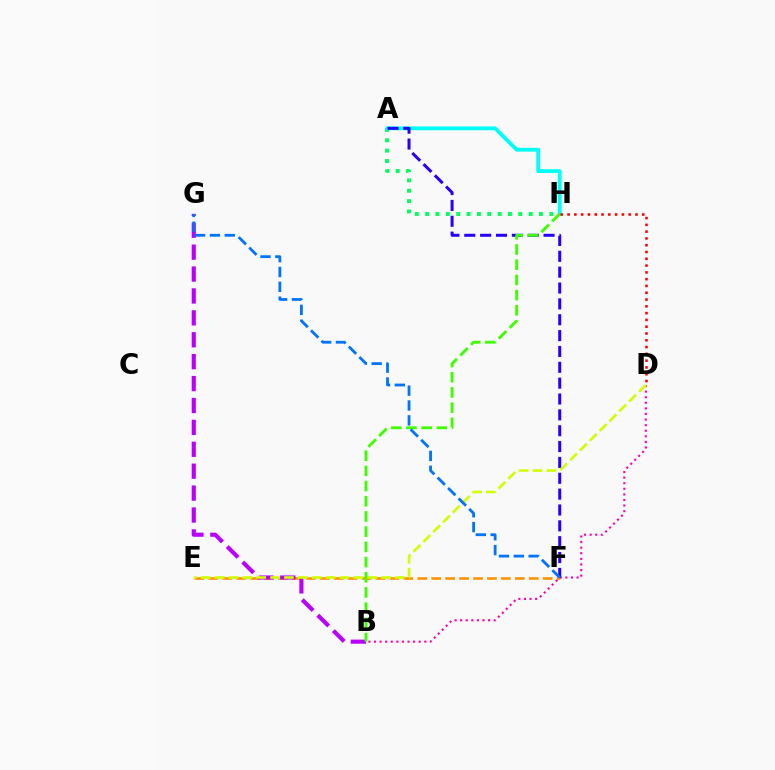{('E', 'F'): [{'color': '#ff9400', 'line_style': 'dashed', 'thickness': 1.89}], ('A', 'H'): [{'color': '#00ff5c', 'line_style': 'dotted', 'thickness': 2.81}, {'color': '#00fff6', 'line_style': 'solid', 'thickness': 2.74}], ('B', 'G'): [{'color': '#b900ff', 'line_style': 'dashed', 'thickness': 2.98}], ('B', 'D'): [{'color': '#ff00ac', 'line_style': 'dotted', 'thickness': 1.52}], ('A', 'F'): [{'color': '#2500ff', 'line_style': 'dashed', 'thickness': 2.15}], ('B', 'H'): [{'color': '#3dff00', 'line_style': 'dashed', 'thickness': 2.06}], ('D', 'H'): [{'color': '#ff0000', 'line_style': 'dotted', 'thickness': 1.84}], ('D', 'E'): [{'color': '#d1ff00', 'line_style': 'dashed', 'thickness': 1.88}], ('F', 'G'): [{'color': '#0074ff', 'line_style': 'dashed', 'thickness': 2.02}]}